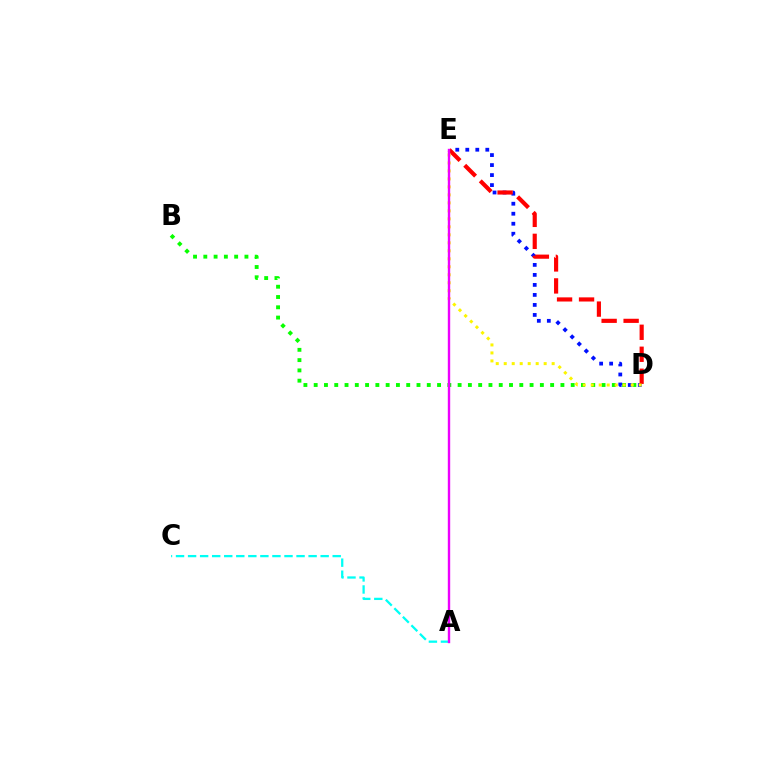{('B', 'D'): [{'color': '#08ff00', 'line_style': 'dotted', 'thickness': 2.79}], ('D', 'E'): [{'color': '#0010ff', 'line_style': 'dotted', 'thickness': 2.72}, {'color': '#ff0000', 'line_style': 'dashed', 'thickness': 2.99}, {'color': '#fcf500', 'line_style': 'dotted', 'thickness': 2.17}], ('A', 'C'): [{'color': '#00fff6', 'line_style': 'dashed', 'thickness': 1.64}], ('A', 'E'): [{'color': '#ee00ff', 'line_style': 'solid', 'thickness': 1.72}]}